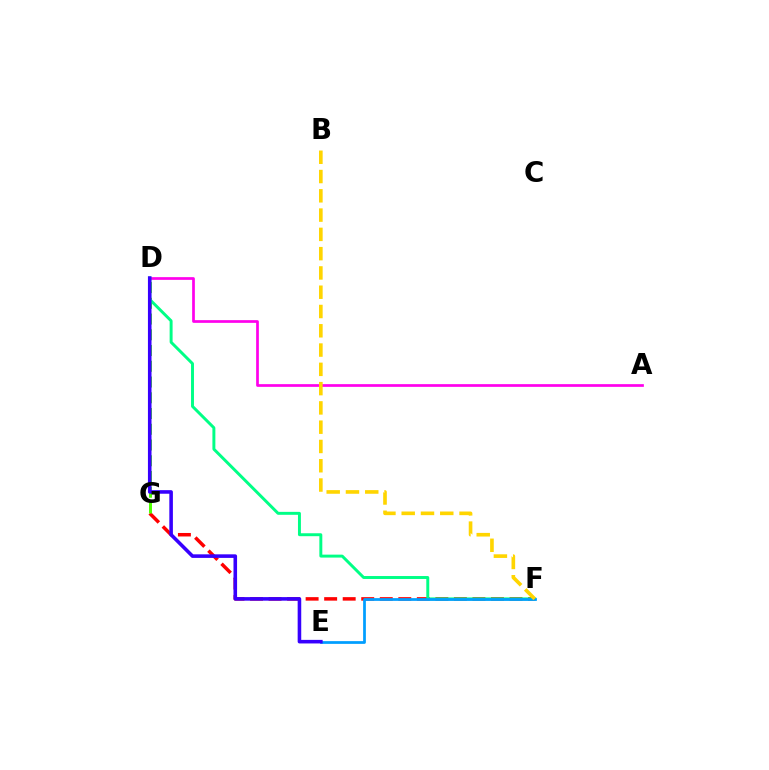{('F', 'G'): [{'color': '#ff0000', 'line_style': 'dashed', 'thickness': 2.52}], ('A', 'D'): [{'color': '#ff00ed', 'line_style': 'solid', 'thickness': 1.95}], ('D', 'G'): [{'color': '#4fff00', 'line_style': 'dashed', 'thickness': 2.14}], ('D', 'F'): [{'color': '#00ff86', 'line_style': 'solid', 'thickness': 2.12}], ('E', 'F'): [{'color': '#009eff', 'line_style': 'solid', 'thickness': 1.97}], ('D', 'E'): [{'color': '#3700ff', 'line_style': 'solid', 'thickness': 2.58}], ('B', 'F'): [{'color': '#ffd500', 'line_style': 'dashed', 'thickness': 2.62}]}